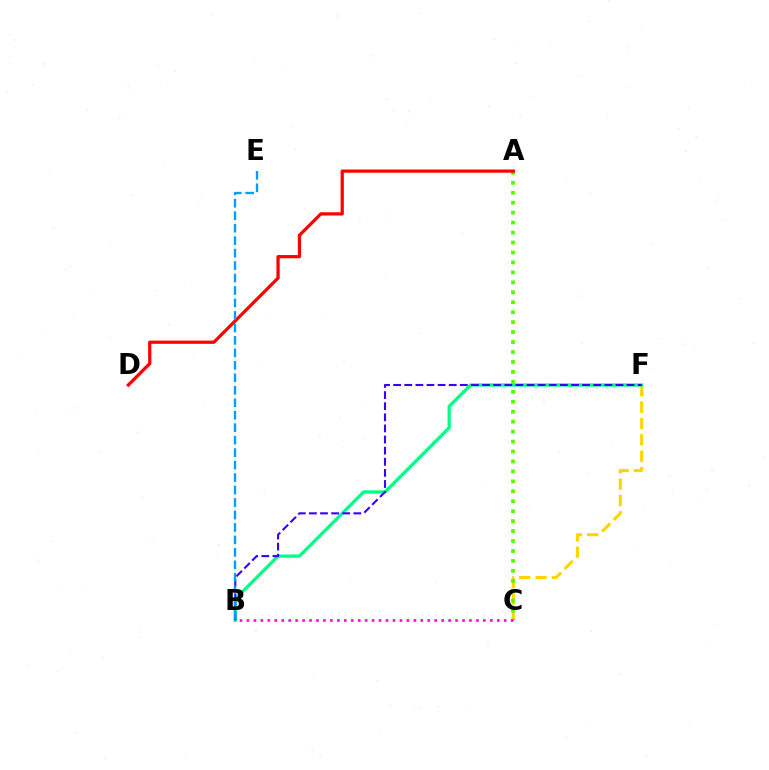{('C', 'F'): [{'color': '#ffd500', 'line_style': 'dashed', 'thickness': 2.23}], ('B', 'F'): [{'color': '#00ff86', 'line_style': 'solid', 'thickness': 2.34}, {'color': '#3700ff', 'line_style': 'dashed', 'thickness': 1.51}], ('A', 'C'): [{'color': '#4fff00', 'line_style': 'dotted', 'thickness': 2.7}], ('A', 'D'): [{'color': '#ff0000', 'line_style': 'solid', 'thickness': 2.33}], ('B', 'E'): [{'color': '#009eff', 'line_style': 'dashed', 'thickness': 1.69}], ('B', 'C'): [{'color': '#ff00ed', 'line_style': 'dotted', 'thickness': 1.89}]}